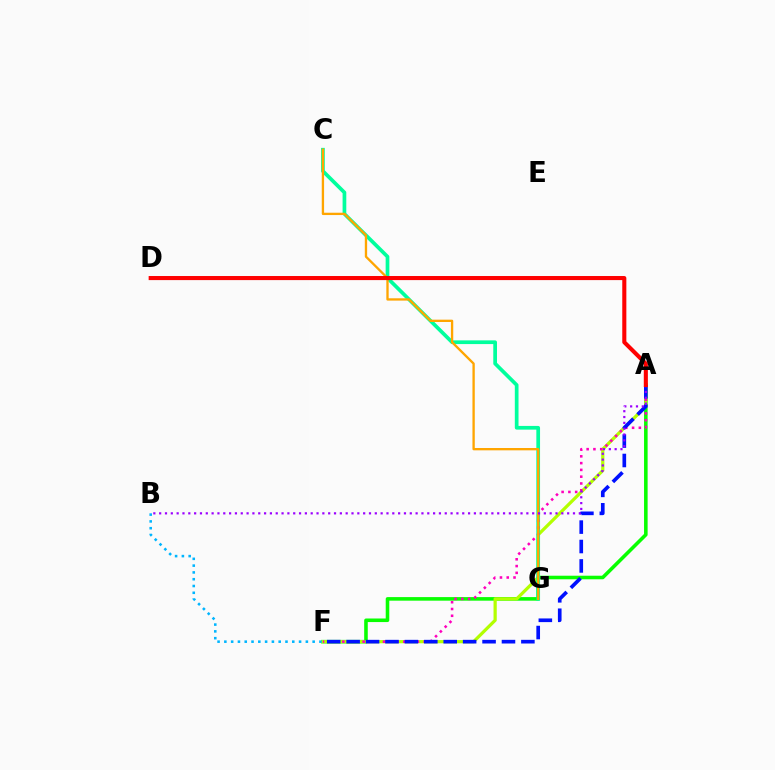{('A', 'F'): [{'color': '#08ff00', 'line_style': 'solid', 'thickness': 2.57}, {'color': '#b3ff00', 'line_style': 'solid', 'thickness': 2.32}, {'color': '#ff00bd', 'line_style': 'dotted', 'thickness': 1.84}, {'color': '#0010ff', 'line_style': 'dashed', 'thickness': 2.64}], ('C', 'G'): [{'color': '#00ff9d', 'line_style': 'solid', 'thickness': 2.67}, {'color': '#ffa500', 'line_style': 'solid', 'thickness': 1.68}], ('B', 'F'): [{'color': '#00b5ff', 'line_style': 'dotted', 'thickness': 1.85}], ('A', 'B'): [{'color': '#9b00ff', 'line_style': 'dotted', 'thickness': 1.58}], ('A', 'D'): [{'color': '#ff0000', 'line_style': 'solid', 'thickness': 2.94}]}